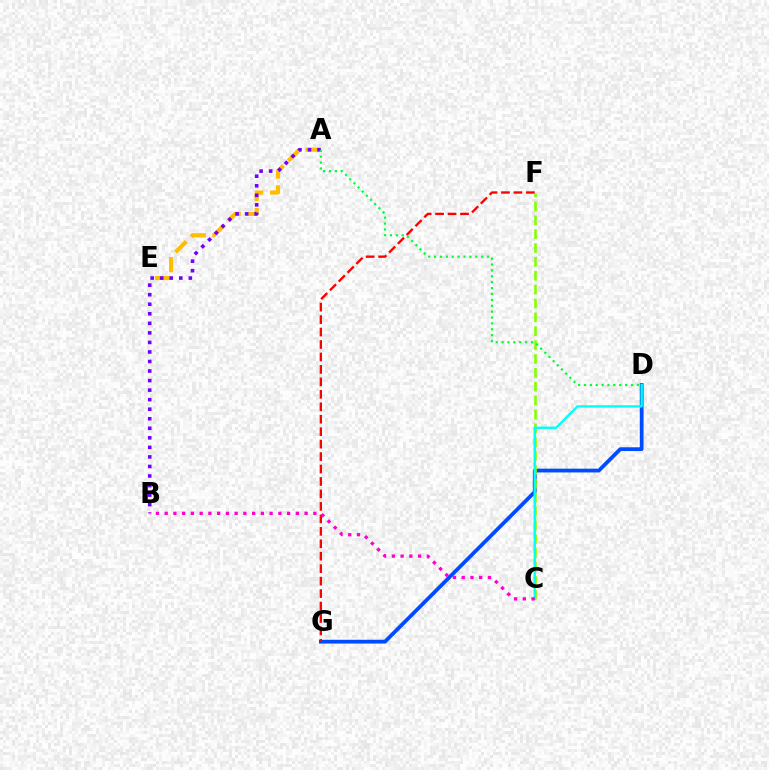{('D', 'G'): [{'color': '#004bff', 'line_style': 'solid', 'thickness': 2.72}], ('C', 'F'): [{'color': '#84ff00', 'line_style': 'dashed', 'thickness': 1.88}], ('A', 'E'): [{'color': '#ffbd00', 'line_style': 'dashed', 'thickness': 2.98}], ('C', 'D'): [{'color': '#00fff6', 'line_style': 'solid', 'thickness': 1.7}], ('F', 'G'): [{'color': '#ff0000', 'line_style': 'dashed', 'thickness': 1.69}], ('A', 'B'): [{'color': '#7200ff', 'line_style': 'dotted', 'thickness': 2.59}], ('A', 'D'): [{'color': '#00ff39', 'line_style': 'dotted', 'thickness': 1.6}], ('B', 'C'): [{'color': '#ff00cf', 'line_style': 'dotted', 'thickness': 2.38}]}